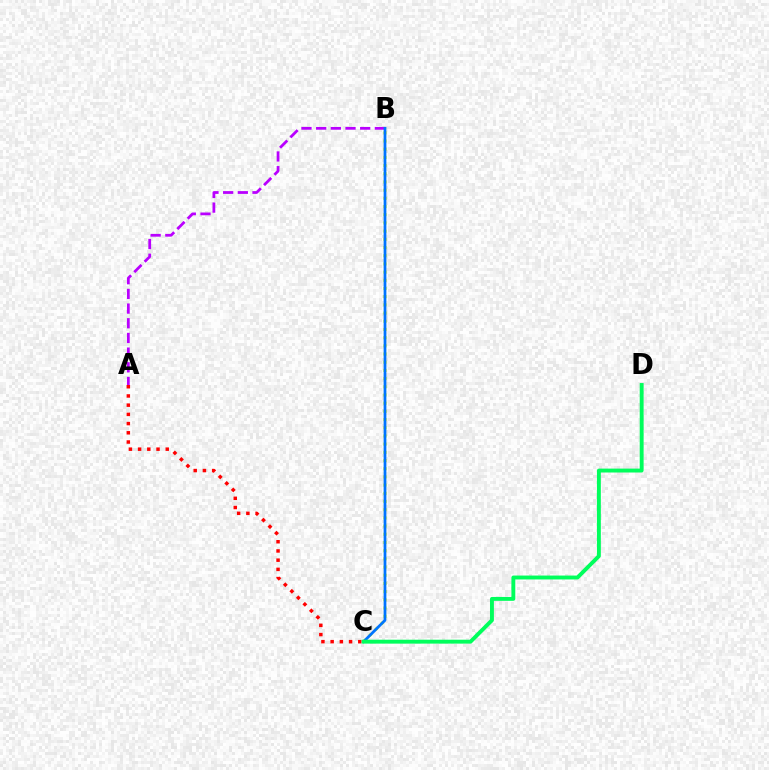{('B', 'C'): [{'color': '#d1ff00', 'line_style': 'dotted', 'thickness': 2.23}, {'color': '#0074ff', 'line_style': 'solid', 'thickness': 1.98}], ('A', 'B'): [{'color': '#b900ff', 'line_style': 'dashed', 'thickness': 1.99}], ('A', 'C'): [{'color': '#ff0000', 'line_style': 'dotted', 'thickness': 2.5}], ('C', 'D'): [{'color': '#00ff5c', 'line_style': 'solid', 'thickness': 2.81}]}